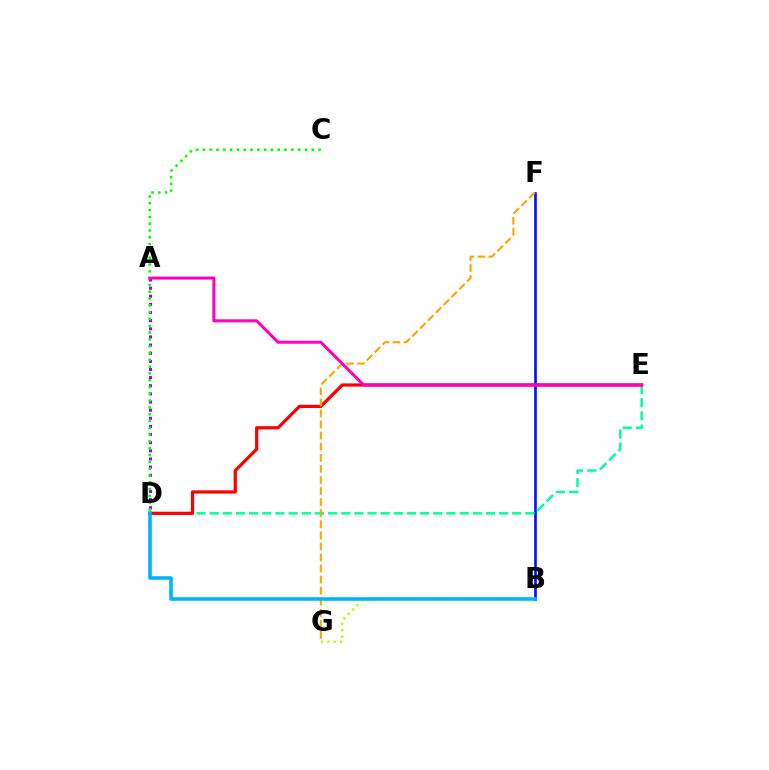{('A', 'D'): [{'color': '#9b00ff', 'line_style': 'dotted', 'thickness': 2.21}], ('B', 'F'): [{'color': '#0010ff', 'line_style': 'solid', 'thickness': 1.89}], ('D', 'E'): [{'color': '#00ff9d', 'line_style': 'dashed', 'thickness': 1.79}, {'color': '#ff0000', 'line_style': 'solid', 'thickness': 2.32}], ('B', 'G'): [{'color': '#b3ff00', 'line_style': 'dotted', 'thickness': 1.72}], ('F', 'G'): [{'color': '#ffa500', 'line_style': 'dashed', 'thickness': 1.5}], ('B', 'D'): [{'color': '#00b5ff', 'line_style': 'solid', 'thickness': 2.58}], ('C', 'D'): [{'color': '#08ff00', 'line_style': 'dotted', 'thickness': 1.85}], ('A', 'E'): [{'color': '#ff00bd', 'line_style': 'solid', 'thickness': 2.18}]}